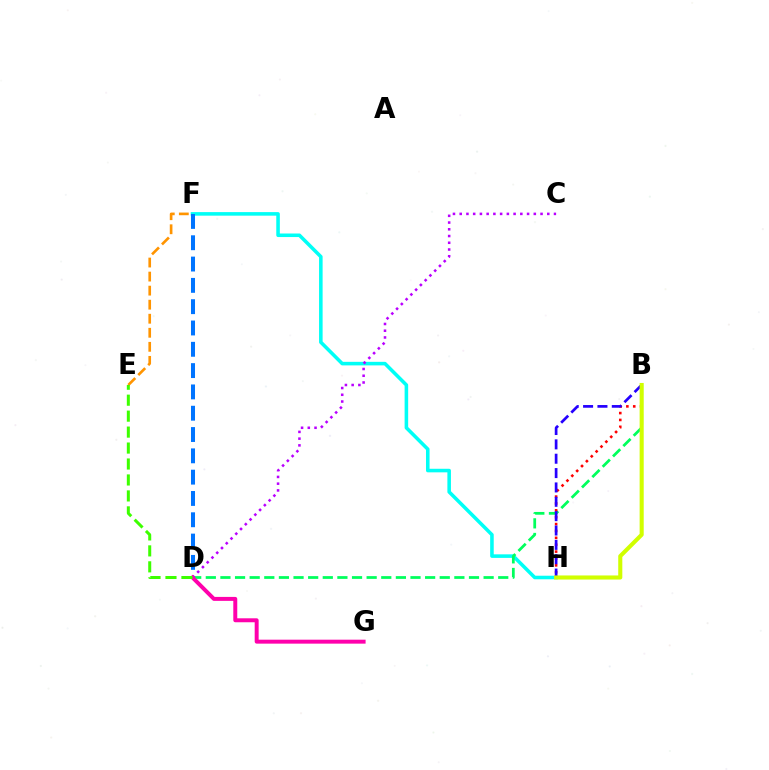{('F', 'H'): [{'color': '#00fff6', 'line_style': 'solid', 'thickness': 2.56}], ('E', 'F'): [{'color': '#ff9400', 'line_style': 'dashed', 'thickness': 1.91}], ('B', 'D'): [{'color': '#00ff5c', 'line_style': 'dashed', 'thickness': 1.99}], ('D', 'F'): [{'color': '#0074ff', 'line_style': 'dashed', 'thickness': 2.89}], ('C', 'D'): [{'color': '#b900ff', 'line_style': 'dotted', 'thickness': 1.83}], ('D', 'G'): [{'color': '#ff00ac', 'line_style': 'solid', 'thickness': 2.85}], ('B', 'H'): [{'color': '#ff0000', 'line_style': 'dotted', 'thickness': 1.87}, {'color': '#2500ff', 'line_style': 'dashed', 'thickness': 1.95}, {'color': '#d1ff00', 'line_style': 'solid', 'thickness': 2.94}], ('D', 'E'): [{'color': '#3dff00', 'line_style': 'dashed', 'thickness': 2.17}]}